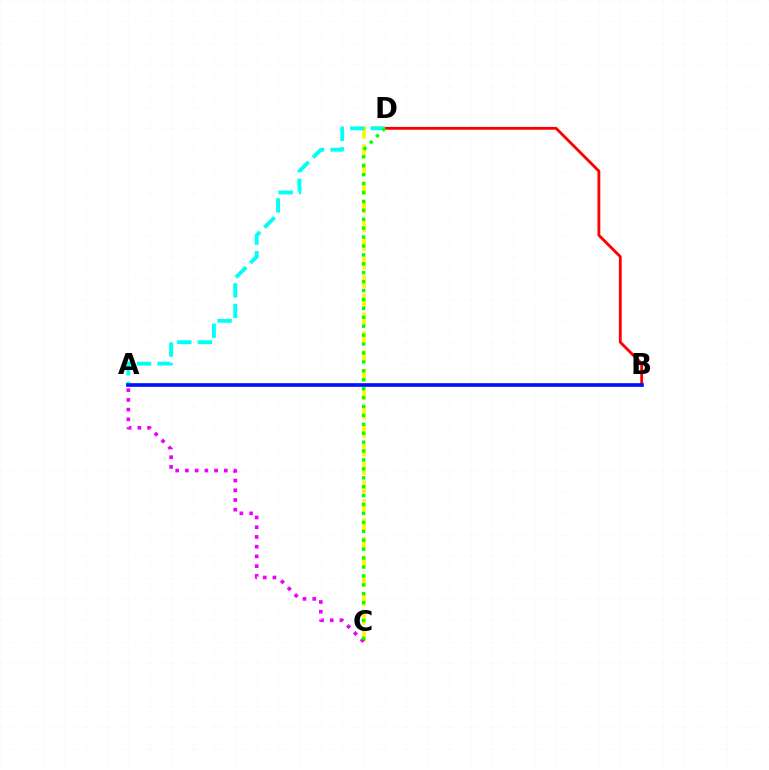{('B', 'D'): [{'color': '#ff0000', 'line_style': 'solid', 'thickness': 2.04}], ('C', 'D'): [{'color': '#fcf500', 'line_style': 'dashed', 'thickness': 2.54}, {'color': '#08ff00', 'line_style': 'dotted', 'thickness': 2.42}], ('A', 'D'): [{'color': '#00fff6', 'line_style': 'dashed', 'thickness': 2.79}], ('A', 'C'): [{'color': '#ee00ff', 'line_style': 'dotted', 'thickness': 2.64}], ('A', 'B'): [{'color': '#0010ff', 'line_style': 'solid', 'thickness': 2.63}]}